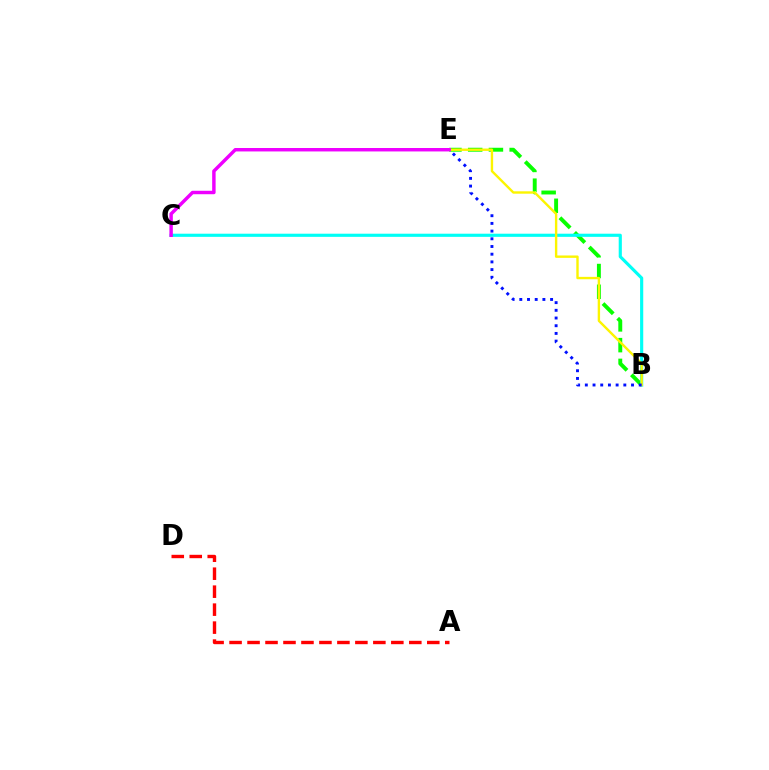{('B', 'E'): [{'color': '#08ff00', 'line_style': 'dashed', 'thickness': 2.82}, {'color': '#fcf500', 'line_style': 'solid', 'thickness': 1.72}, {'color': '#0010ff', 'line_style': 'dotted', 'thickness': 2.09}], ('A', 'D'): [{'color': '#ff0000', 'line_style': 'dashed', 'thickness': 2.44}], ('B', 'C'): [{'color': '#00fff6', 'line_style': 'solid', 'thickness': 2.27}], ('C', 'E'): [{'color': '#ee00ff', 'line_style': 'solid', 'thickness': 2.48}]}